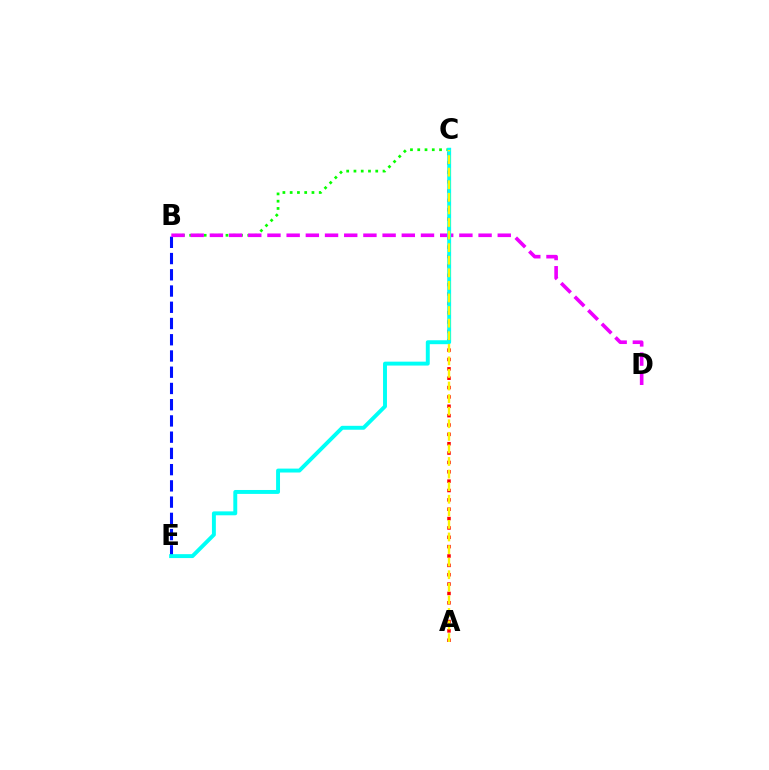{('A', 'C'): [{'color': '#ff0000', 'line_style': 'dotted', 'thickness': 2.54}, {'color': '#fcf500', 'line_style': 'dashed', 'thickness': 1.71}], ('B', 'C'): [{'color': '#08ff00', 'line_style': 'dotted', 'thickness': 1.97}], ('B', 'E'): [{'color': '#0010ff', 'line_style': 'dashed', 'thickness': 2.21}], ('B', 'D'): [{'color': '#ee00ff', 'line_style': 'dashed', 'thickness': 2.61}], ('C', 'E'): [{'color': '#00fff6', 'line_style': 'solid', 'thickness': 2.82}]}